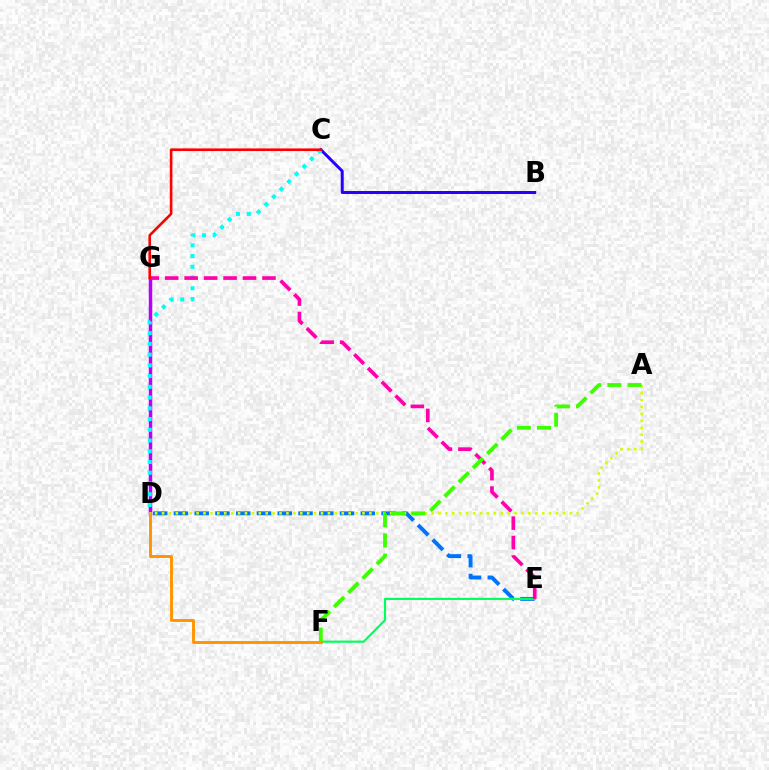{('D', 'E'): [{'color': '#0074ff', 'line_style': 'dashed', 'thickness': 2.82}], ('D', 'G'): [{'color': '#b900ff', 'line_style': 'solid', 'thickness': 2.5}], ('E', 'F'): [{'color': '#00ff5c', 'line_style': 'solid', 'thickness': 1.55}], ('B', 'C'): [{'color': '#2500ff', 'line_style': 'solid', 'thickness': 2.14}], ('C', 'D'): [{'color': '#00fff6', 'line_style': 'dotted', 'thickness': 2.92}], ('E', 'G'): [{'color': '#ff00ac', 'line_style': 'dashed', 'thickness': 2.64}], ('D', 'F'): [{'color': '#ff9400', 'line_style': 'solid', 'thickness': 2.09}], ('A', 'D'): [{'color': '#d1ff00', 'line_style': 'dotted', 'thickness': 1.88}], ('C', 'G'): [{'color': '#ff0000', 'line_style': 'solid', 'thickness': 1.88}], ('A', 'F'): [{'color': '#3dff00', 'line_style': 'dashed', 'thickness': 2.74}]}